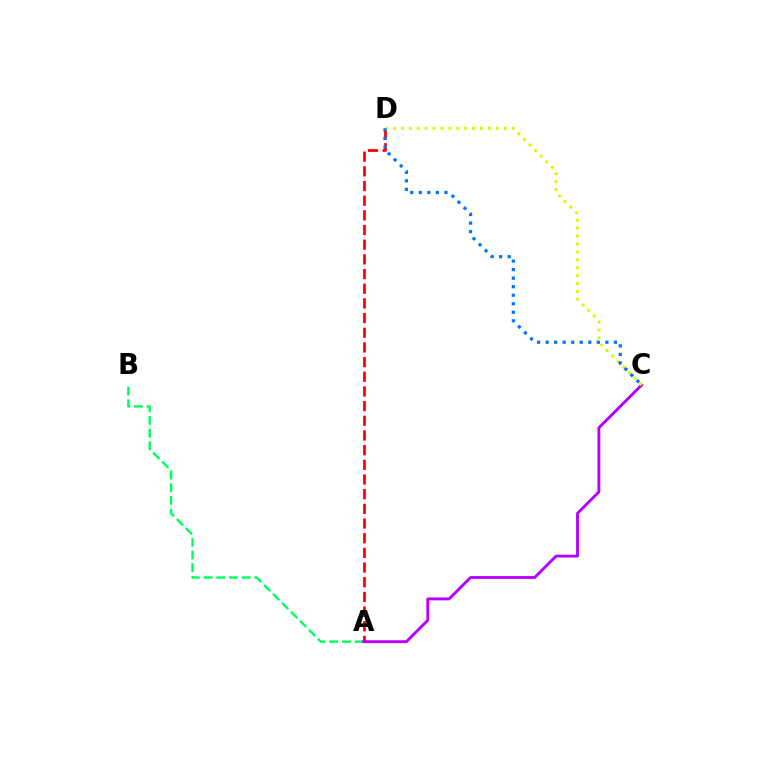{('A', 'D'): [{'color': '#ff0000', 'line_style': 'dashed', 'thickness': 1.99}], ('A', 'B'): [{'color': '#00ff5c', 'line_style': 'dashed', 'thickness': 1.72}], ('A', 'C'): [{'color': '#b900ff', 'line_style': 'solid', 'thickness': 2.08}], ('C', 'D'): [{'color': '#d1ff00', 'line_style': 'dotted', 'thickness': 2.15}, {'color': '#0074ff', 'line_style': 'dotted', 'thickness': 2.32}]}